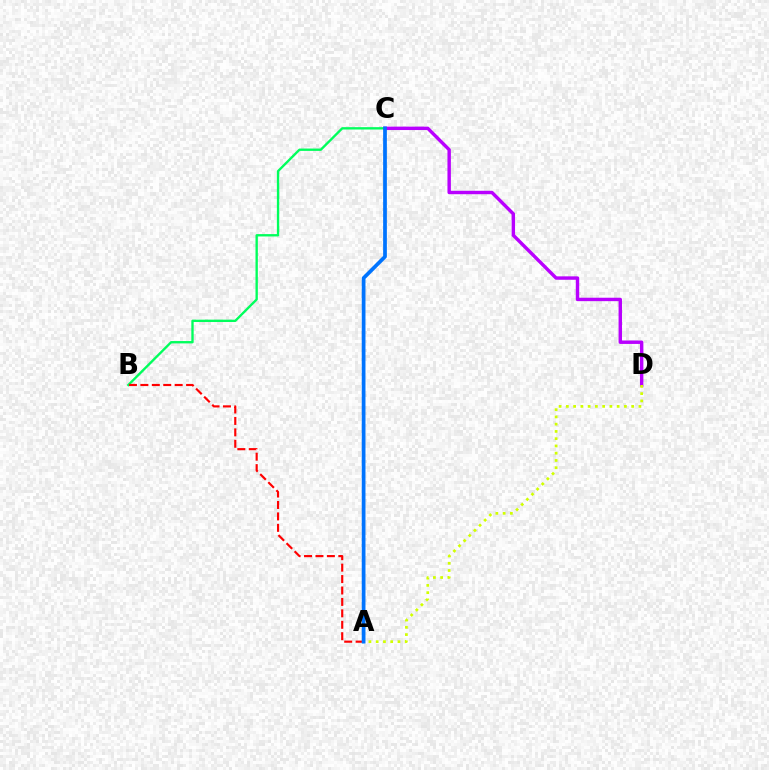{('B', 'C'): [{'color': '#00ff5c', 'line_style': 'solid', 'thickness': 1.69}], ('A', 'B'): [{'color': '#ff0000', 'line_style': 'dashed', 'thickness': 1.55}], ('C', 'D'): [{'color': '#b900ff', 'line_style': 'solid', 'thickness': 2.46}], ('A', 'D'): [{'color': '#d1ff00', 'line_style': 'dotted', 'thickness': 1.97}], ('A', 'C'): [{'color': '#0074ff', 'line_style': 'solid', 'thickness': 2.69}]}